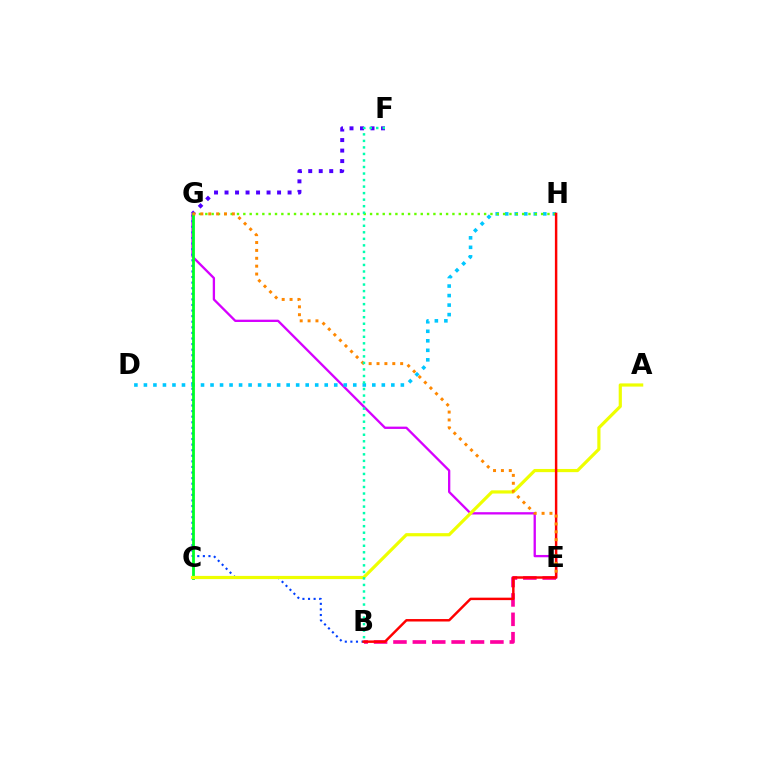{('E', 'G'): [{'color': '#d600ff', 'line_style': 'solid', 'thickness': 1.66}, {'color': '#ff8800', 'line_style': 'dotted', 'thickness': 2.14}], ('F', 'G'): [{'color': '#4f00ff', 'line_style': 'dotted', 'thickness': 2.85}], ('B', 'G'): [{'color': '#003fff', 'line_style': 'dotted', 'thickness': 1.52}], ('D', 'H'): [{'color': '#00c7ff', 'line_style': 'dotted', 'thickness': 2.59}], ('G', 'H'): [{'color': '#66ff00', 'line_style': 'dotted', 'thickness': 1.72}], ('C', 'G'): [{'color': '#00ff27', 'line_style': 'solid', 'thickness': 2.02}], ('A', 'C'): [{'color': '#eeff00', 'line_style': 'solid', 'thickness': 2.29}], ('B', 'E'): [{'color': '#ff00a0', 'line_style': 'dashed', 'thickness': 2.63}], ('B', 'H'): [{'color': '#ff0000', 'line_style': 'solid', 'thickness': 1.77}], ('B', 'F'): [{'color': '#00ffaf', 'line_style': 'dotted', 'thickness': 1.77}]}